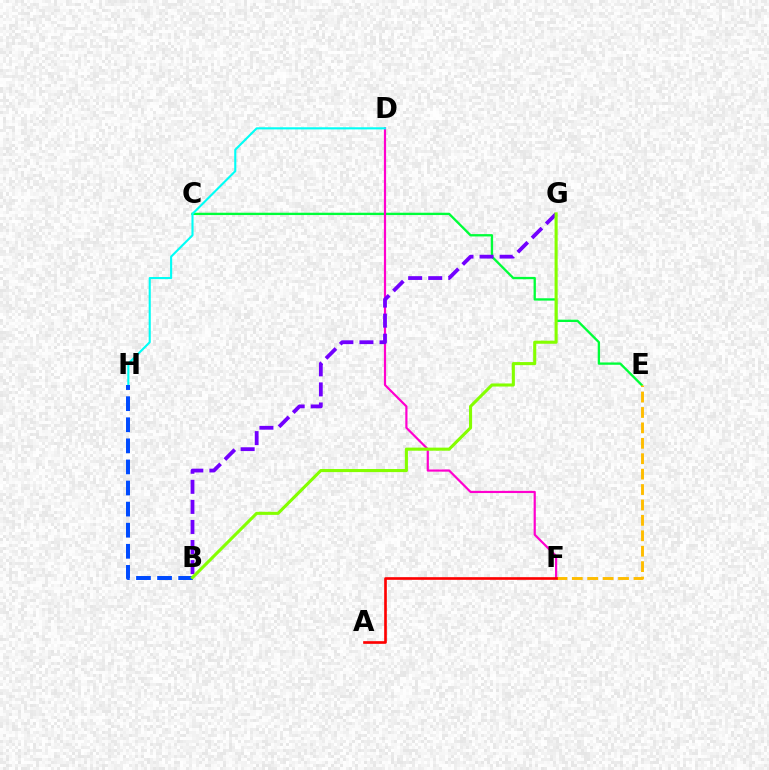{('C', 'E'): [{'color': '#00ff39', 'line_style': 'solid', 'thickness': 1.68}], ('D', 'F'): [{'color': '#ff00cf', 'line_style': 'solid', 'thickness': 1.58}], ('B', 'G'): [{'color': '#7200ff', 'line_style': 'dashed', 'thickness': 2.73}, {'color': '#84ff00', 'line_style': 'solid', 'thickness': 2.22}], ('E', 'F'): [{'color': '#ffbd00', 'line_style': 'dashed', 'thickness': 2.09}], ('D', 'H'): [{'color': '#00fff6', 'line_style': 'solid', 'thickness': 1.52}], ('A', 'F'): [{'color': '#ff0000', 'line_style': 'solid', 'thickness': 1.91}], ('B', 'H'): [{'color': '#004bff', 'line_style': 'dashed', 'thickness': 2.86}]}